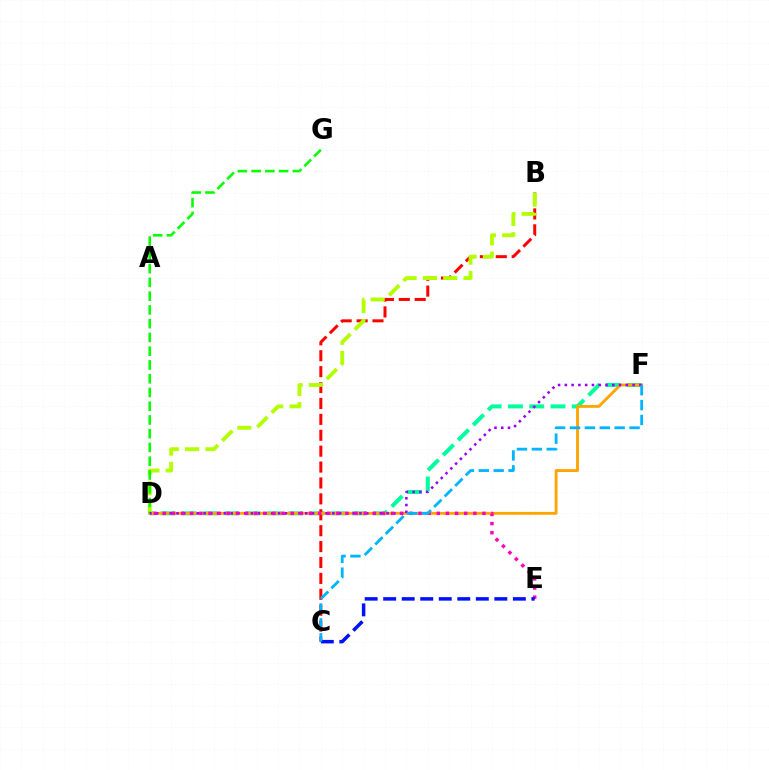{('D', 'F'): [{'color': '#00ff9d', 'line_style': 'dashed', 'thickness': 2.89}, {'color': '#ffa500', 'line_style': 'solid', 'thickness': 2.07}, {'color': '#9b00ff', 'line_style': 'dotted', 'thickness': 1.84}], ('B', 'C'): [{'color': '#ff0000', 'line_style': 'dashed', 'thickness': 2.16}], ('B', 'D'): [{'color': '#b3ff00', 'line_style': 'dashed', 'thickness': 2.77}], ('D', 'G'): [{'color': '#08ff00', 'line_style': 'dashed', 'thickness': 1.87}], ('D', 'E'): [{'color': '#ff00bd', 'line_style': 'dotted', 'thickness': 2.48}], ('C', 'E'): [{'color': '#0010ff', 'line_style': 'dashed', 'thickness': 2.52}], ('C', 'F'): [{'color': '#00b5ff', 'line_style': 'dashed', 'thickness': 2.02}]}